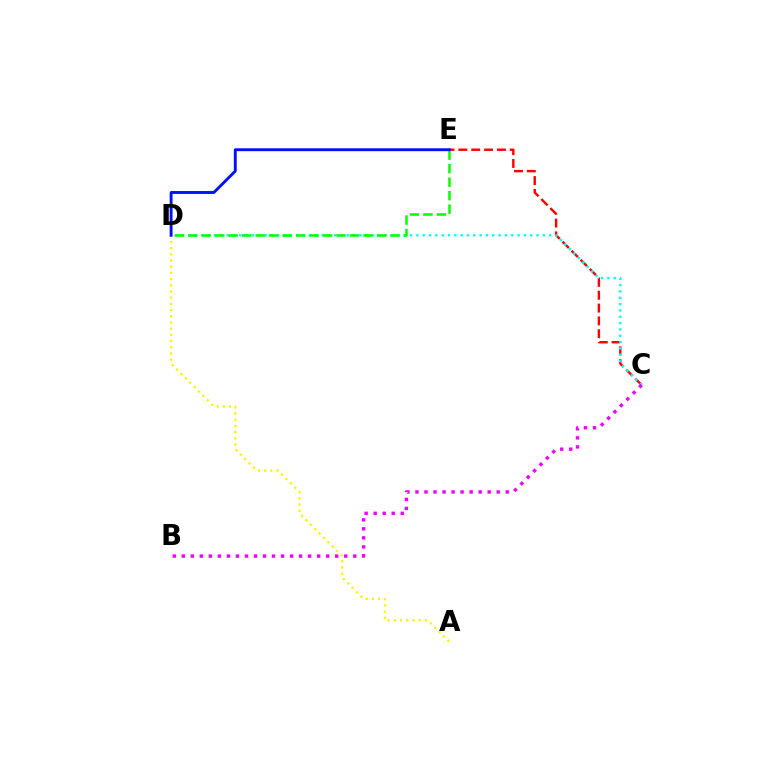{('C', 'E'): [{'color': '#ff0000', 'line_style': 'dashed', 'thickness': 1.74}], ('C', 'D'): [{'color': '#00fff6', 'line_style': 'dotted', 'thickness': 1.72}], ('D', 'E'): [{'color': '#08ff00', 'line_style': 'dashed', 'thickness': 1.83}, {'color': '#0010ff', 'line_style': 'solid', 'thickness': 2.08}], ('A', 'D'): [{'color': '#fcf500', 'line_style': 'dotted', 'thickness': 1.68}], ('B', 'C'): [{'color': '#ee00ff', 'line_style': 'dotted', 'thickness': 2.45}]}